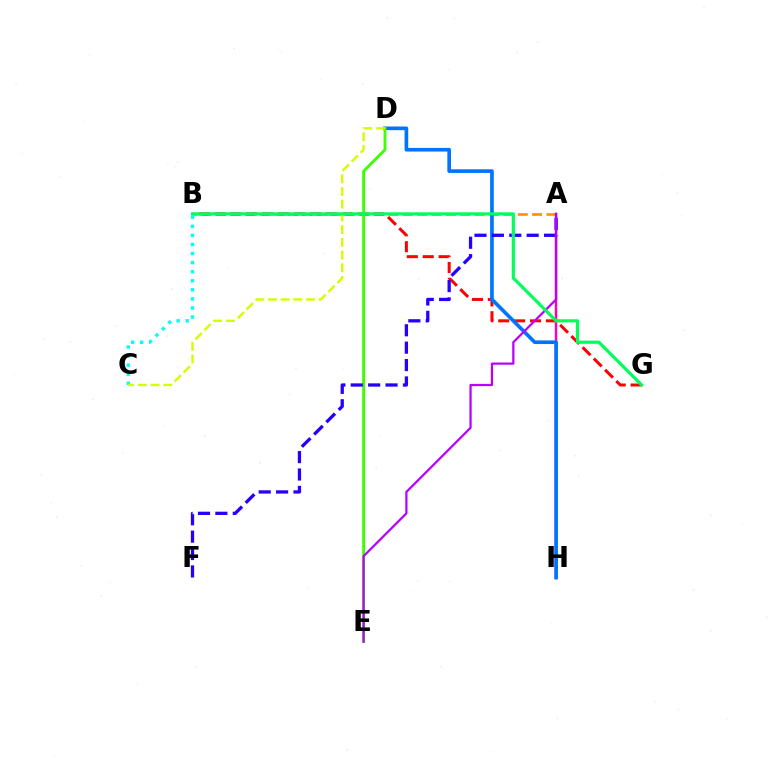{('A', 'B'): [{'color': '#ff9400', 'line_style': 'dashed', 'thickness': 1.95}], ('B', 'G'): [{'color': '#ff0000', 'line_style': 'dashed', 'thickness': 2.16}, {'color': '#00ff5c', 'line_style': 'solid', 'thickness': 2.28}], ('A', 'H'): [{'color': '#ff00ac', 'line_style': 'solid', 'thickness': 1.74}], ('D', 'H'): [{'color': '#0074ff', 'line_style': 'solid', 'thickness': 2.63}], ('B', 'C'): [{'color': '#00fff6', 'line_style': 'dotted', 'thickness': 2.46}], ('D', 'E'): [{'color': '#3dff00', 'line_style': 'solid', 'thickness': 2.04}], ('A', 'F'): [{'color': '#2500ff', 'line_style': 'dashed', 'thickness': 2.36}], ('A', 'E'): [{'color': '#b900ff', 'line_style': 'solid', 'thickness': 1.61}], ('C', 'D'): [{'color': '#d1ff00', 'line_style': 'dashed', 'thickness': 1.73}]}